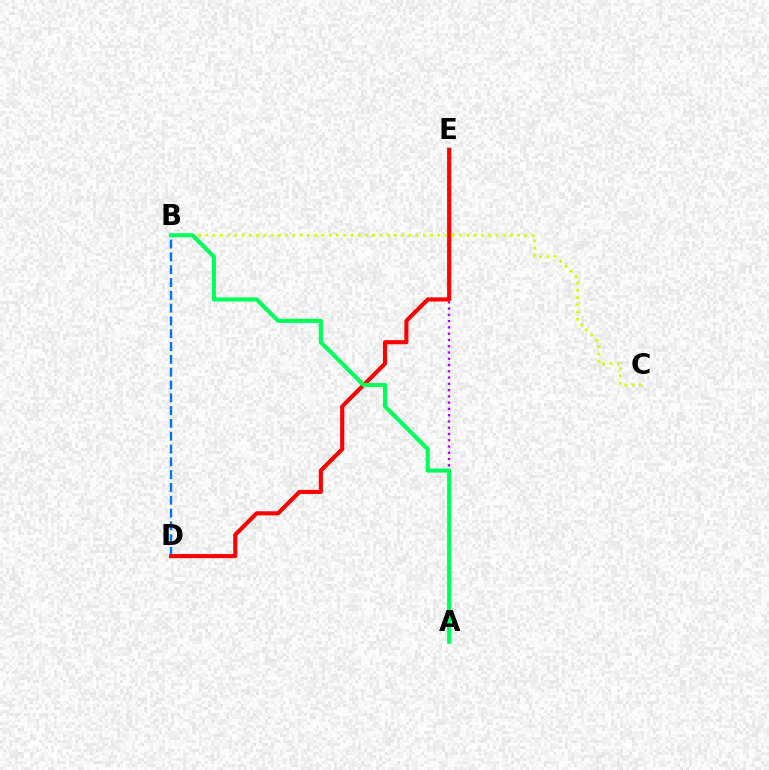{('B', 'C'): [{'color': '#d1ff00', 'line_style': 'dotted', 'thickness': 1.97}], ('A', 'E'): [{'color': '#b900ff', 'line_style': 'dotted', 'thickness': 1.7}], ('B', 'D'): [{'color': '#0074ff', 'line_style': 'dashed', 'thickness': 1.74}], ('D', 'E'): [{'color': '#ff0000', 'line_style': 'solid', 'thickness': 2.96}], ('A', 'B'): [{'color': '#00ff5c', 'line_style': 'solid', 'thickness': 2.95}]}